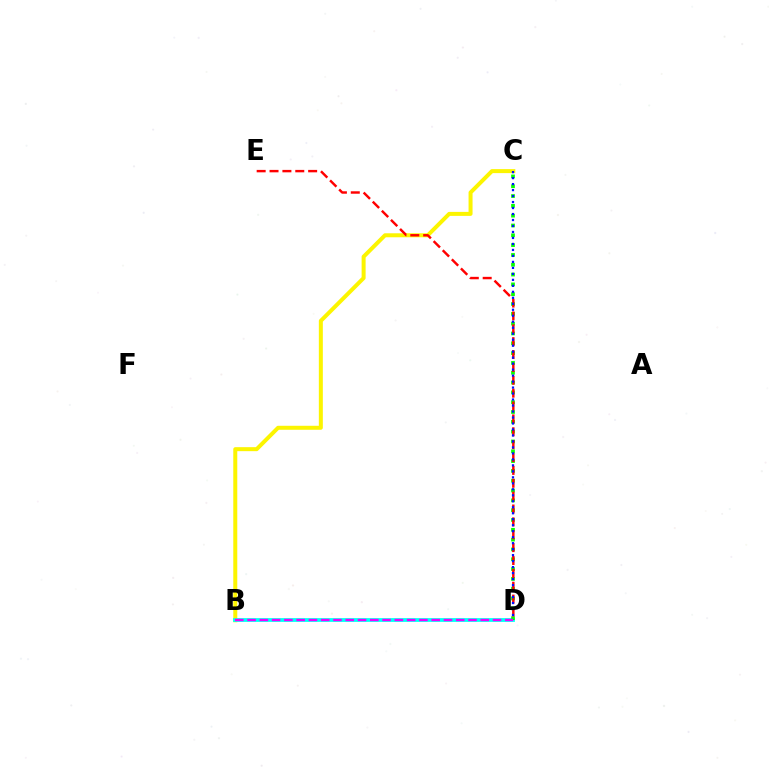{('B', 'C'): [{'color': '#fcf500', 'line_style': 'solid', 'thickness': 2.88}], ('B', 'D'): [{'color': '#00fff6', 'line_style': 'solid', 'thickness': 2.72}, {'color': '#ee00ff', 'line_style': 'dashed', 'thickness': 1.67}], ('C', 'D'): [{'color': '#08ff00', 'line_style': 'dotted', 'thickness': 2.67}, {'color': '#0010ff', 'line_style': 'dotted', 'thickness': 1.63}], ('D', 'E'): [{'color': '#ff0000', 'line_style': 'dashed', 'thickness': 1.75}]}